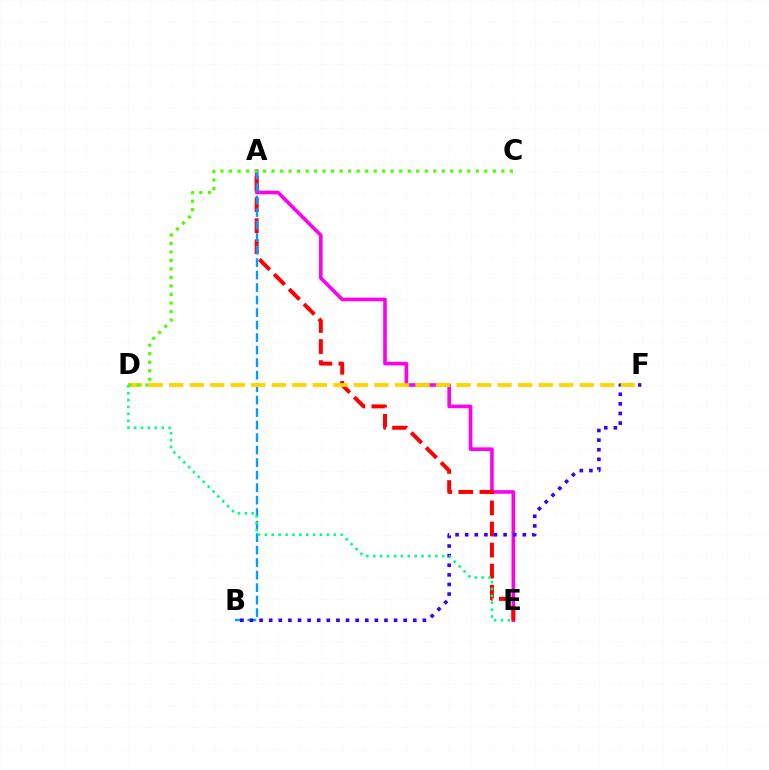{('A', 'E'): [{'color': '#ff00ed', 'line_style': 'solid', 'thickness': 2.6}, {'color': '#ff0000', 'line_style': 'dashed', 'thickness': 2.86}], ('A', 'B'): [{'color': '#009eff', 'line_style': 'dashed', 'thickness': 1.7}], ('B', 'F'): [{'color': '#3700ff', 'line_style': 'dotted', 'thickness': 2.61}], ('D', 'F'): [{'color': '#ffd500', 'line_style': 'dashed', 'thickness': 2.79}], ('D', 'E'): [{'color': '#00ff86', 'line_style': 'dotted', 'thickness': 1.87}], ('C', 'D'): [{'color': '#4fff00', 'line_style': 'dotted', 'thickness': 2.31}]}